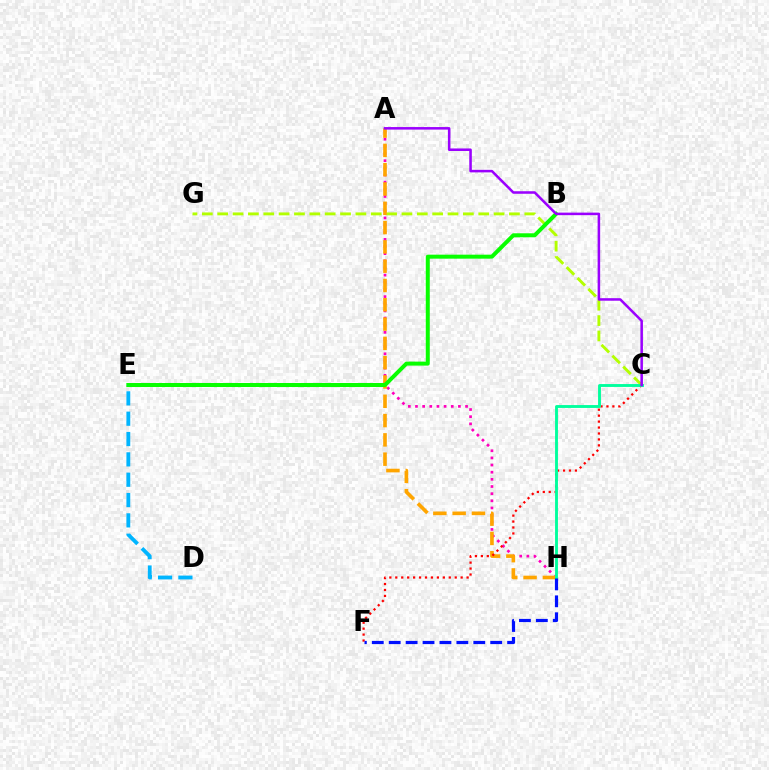{('A', 'H'): [{'color': '#ff00bd', 'line_style': 'dotted', 'thickness': 1.94}, {'color': '#ffa500', 'line_style': 'dashed', 'thickness': 2.62}], ('C', 'G'): [{'color': '#b3ff00', 'line_style': 'dashed', 'thickness': 2.09}], ('C', 'F'): [{'color': '#ff0000', 'line_style': 'dotted', 'thickness': 1.61}], ('B', 'E'): [{'color': '#08ff00', 'line_style': 'solid', 'thickness': 2.87}], ('C', 'H'): [{'color': '#00ff9d', 'line_style': 'solid', 'thickness': 2.07}], ('F', 'H'): [{'color': '#0010ff', 'line_style': 'dashed', 'thickness': 2.3}], ('D', 'E'): [{'color': '#00b5ff', 'line_style': 'dashed', 'thickness': 2.76}], ('A', 'C'): [{'color': '#9b00ff', 'line_style': 'solid', 'thickness': 1.83}]}